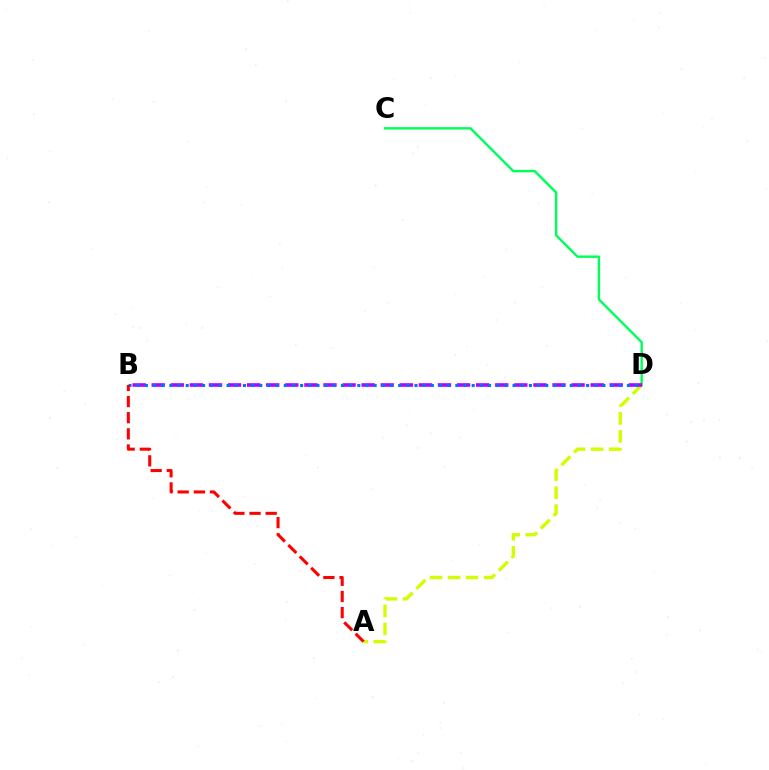{('A', 'D'): [{'color': '#d1ff00', 'line_style': 'dashed', 'thickness': 2.44}], ('C', 'D'): [{'color': '#00ff5c', 'line_style': 'solid', 'thickness': 1.74}], ('B', 'D'): [{'color': '#b900ff', 'line_style': 'dashed', 'thickness': 2.59}, {'color': '#0074ff', 'line_style': 'dotted', 'thickness': 2.22}], ('A', 'B'): [{'color': '#ff0000', 'line_style': 'dashed', 'thickness': 2.19}]}